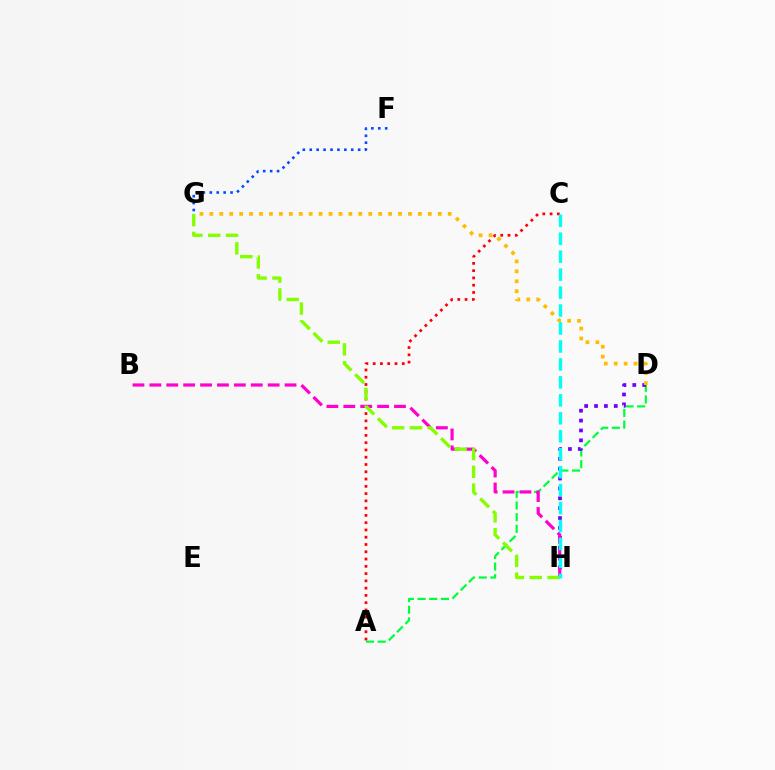{('A', 'D'): [{'color': '#00ff39', 'line_style': 'dashed', 'thickness': 1.59}], ('D', 'H'): [{'color': '#7200ff', 'line_style': 'dotted', 'thickness': 2.68}], ('A', 'C'): [{'color': '#ff0000', 'line_style': 'dotted', 'thickness': 1.98}], ('B', 'H'): [{'color': '#ff00cf', 'line_style': 'dashed', 'thickness': 2.3}], ('F', 'G'): [{'color': '#004bff', 'line_style': 'dotted', 'thickness': 1.88}], ('G', 'H'): [{'color': '#84ff00', 'line_style': 'dashed', 'thickness': 2.42}], ('D', 'G'): [{'color': '#ffbd00', 'line_style': 'dotted', 'thickness': 2.7}], ('C', 'H'): [{'color': '#00fff6', 'line_style': 'dashed', 'thickness': 2.44}]}